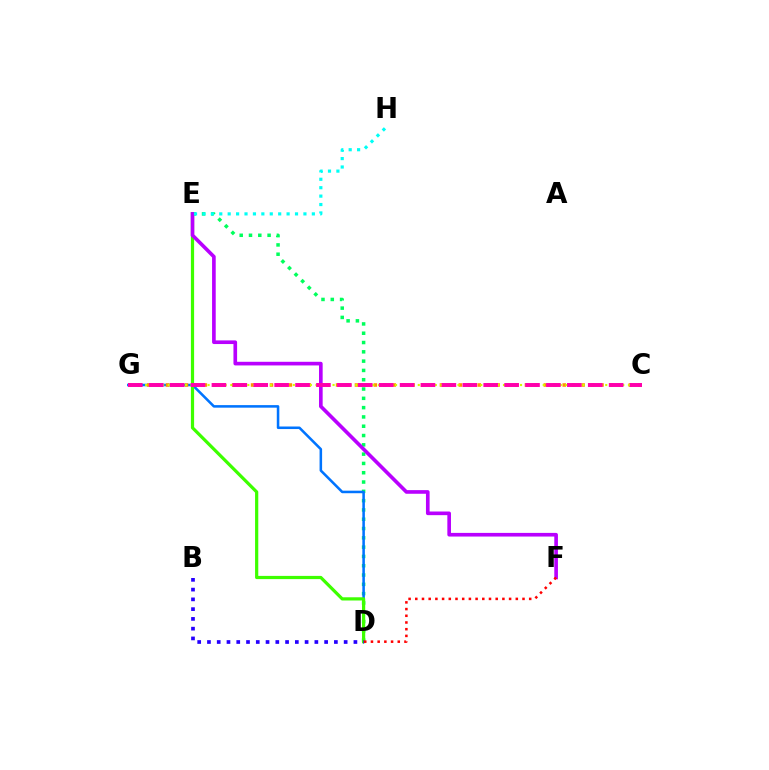{('D', 'E'): [{'color': '#00ff5c', 'line_style': 'dotted', 'thickness': 2.53}, {'color': '#3dff00', 'line_style': 'solid', 'thickness': 2.31}], ('D', 'G'): [{'color': '#0074ff', 'line_style': 'solid', 'thickness': 1.83}], ('C', 'G'): [{'color': '#ff9400', 'line_style': 'dotted', 'thickness': 2.57}, {'color': '#d1ff00', 'line_style': 'dotted', 'thickness': 1.54}, {'color': '#ff00ac', 'line_style': 'dashed', 'thickness': 2.84}], ('E', 'F'): [{'color': '#b900ff', 'line_style': 'solid', 'thickness': 2.63}], ('D', 'F'): [{'color': '#ff0000', 'line_style': 'dotted', 'thickness': 1.82}], ('E', 'H'): [{'color': '#00fff6', 'line_style': 'dotted', 'thickness': 2.29}], ('B', 'D'): [{'color': '#2500ff', 'line_style': 'dotted', 'thickness': 2.65}]}